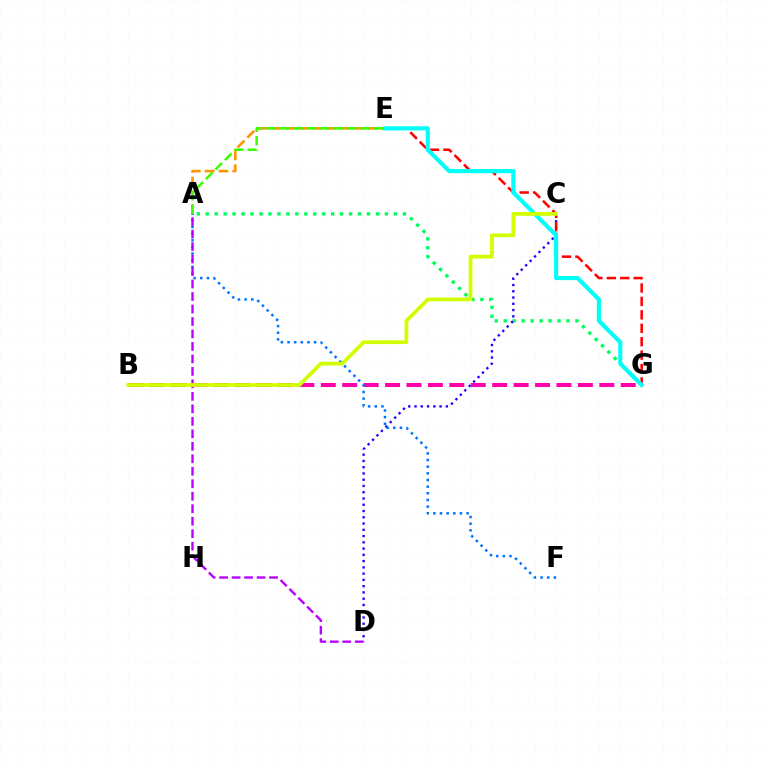{('A', 'G'): [{'color': '#00ff5c', 'line_style': 'dotted', 'thickness': 2.43}], ('B', 'G'): [{'color': '#ff00ac', 'line_style': 'dashed', 'thickness': 2.91}], ('C', 'D'): [{'color': '#2500ff', 'line_style': 'dotted', 'thickness': 1.7}], ('E', 'G'): [{'color': '#ff0000', 'line_style': 'dashed', 'thickness': 1.82}, {'color': '#00fff6', 'line_style': 'solid', 'thickness': 2.97}], ('A', 'E'): [{'color': '#ff9400', 'line_style': 'dashed', 'thickness': 1.87}, {'color': '#3dff00', 'line_style': 'dashed', 'thickness': 1.83}], ('A', 'F'): [{'color': '#0074ff', 'line_style': 'dotted', 'thickness': 1.81}], ('A', 'D'): [{'color': '#b900ff', 'line_style': 'dashed', 'thickness': 1.7}], ('B', 'C'): [{'color': '#d1ff00', 'line_style': 'solid', 'thickness': 2.7}]}